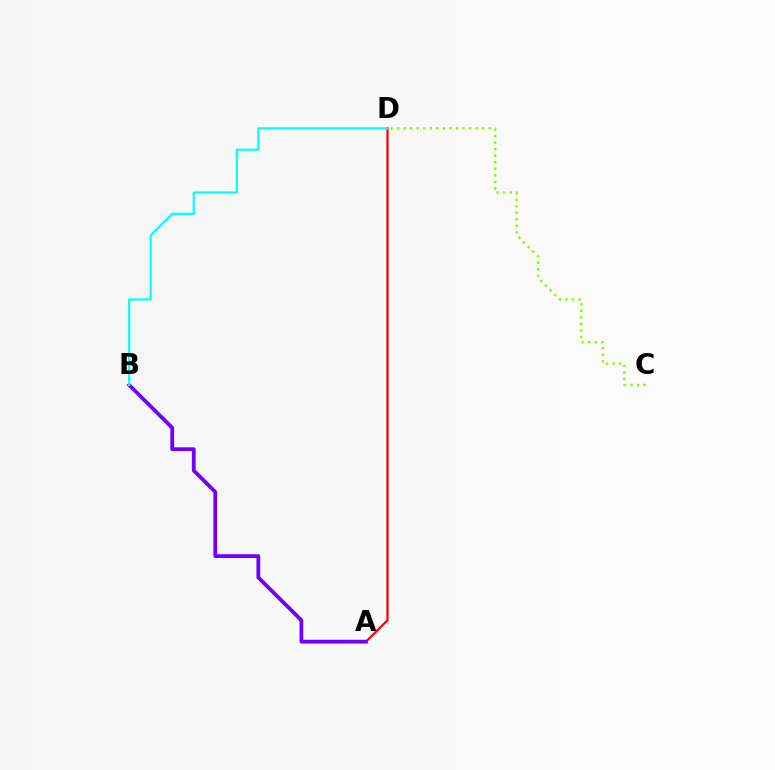{('C', 'D'): [{'color': '#84ff00', 'line_style': 'dotted', 'thickness': 1.78}], ('A', 'D'): [{'color': '#ff0000', 'line_style': 'solid', 'thickness': 1.63}], ('A', 'B'): [{'color': '#7200ff', 'line_style': 'solid', 'thickness': 2.72}], ('B', 'D'): [{'color': '#00fff6', 'line_style': 'solid', 'thickness': 1.56}]}